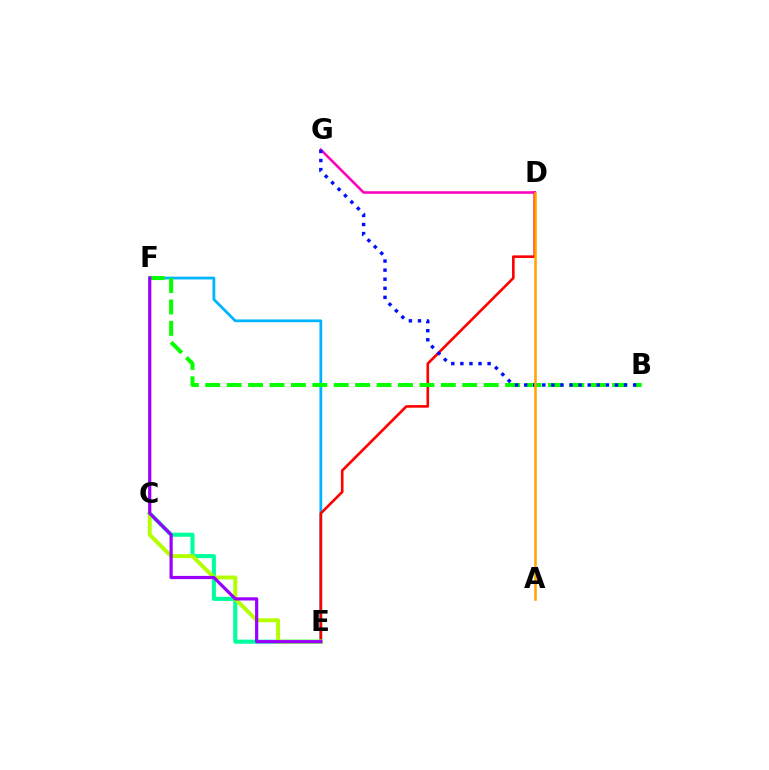{('E', 'F'): [{'color': '#00b5ff', 'line_style': 'solid', 'thickness': 2.01}, {'color': '#9b00ff', 'line_style': 'solid', 'thickness': 2.31}], ('D', 'E'): [{'color': '#ff0000', 'line_style': 'solid', 'thickness': 1.89}], ('C', 'E'): [{'color': '#00ff9d', 'line_style': 'solid', 'thickness': 2.93}, {'color': '#b3ff00', 'line_style': 'solid', 'thickness': 2.81}], ('B', 'F'): [{'color': '#08ff00', 'line_style': 'dashed', 'thickness': 2.91}], ('D', 'G'): [{'color': '#ff00bd', 'line_style': 'solid', 'thickness': 1.85}], ('B', 'G'): [{'color': '#0010ff', 'line_style': 'dotted', 'thickness': 2.47}], ('A', 'D'): [{'color': '#ffa500', 'line_style': 'solid', 'thickness': 1.83}]}